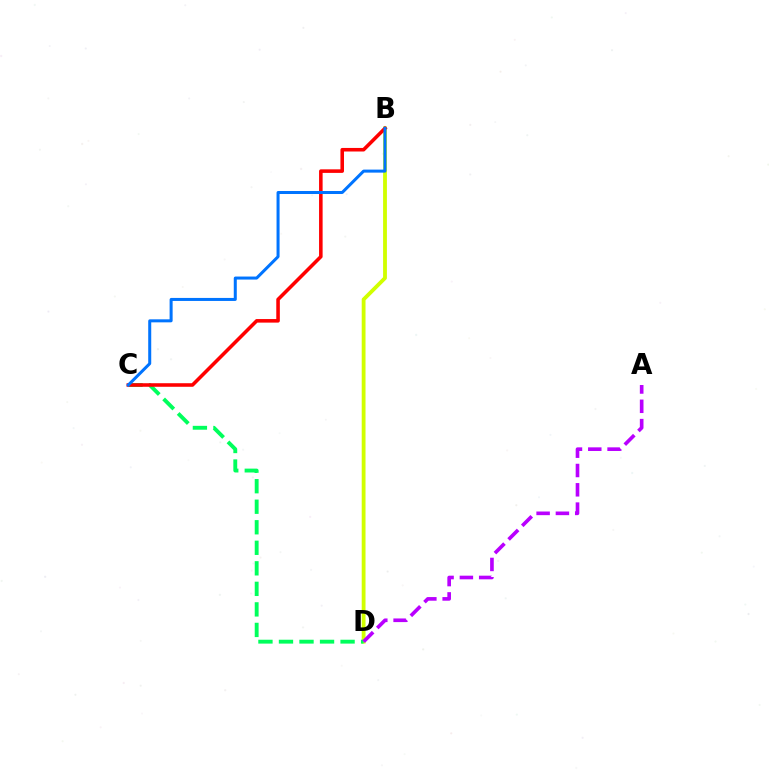{('B', 'D'): [{'color': '#d1ff00', 'line_style': 'solid', 'thickness': 2.75}], ('C', 'D'): [{'color': '#00ff5c', 'line_style': 'dashed', 'thickness': 2.79}], ('B', 'C'): [{'color': '#ff0000', 'line_style': 'solid', 'thickness': 2.56}, {'color': '#0074ff', 'line_style': 'solid', 'thickness': 2.17}], ('A', 'D'): [{'color': '#b900ff', 'line_style': 'dashed', 'thickness': 2.62}]}